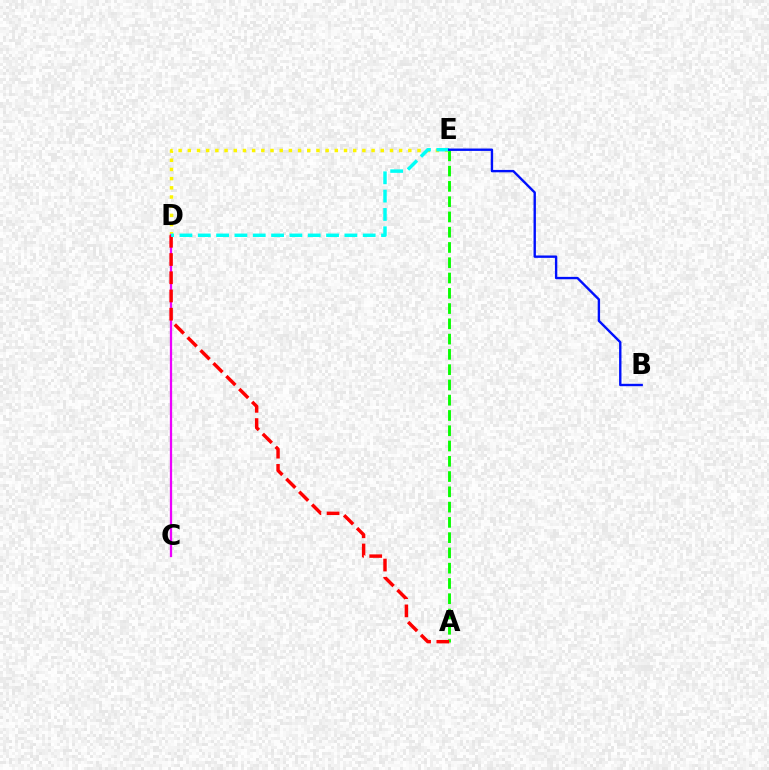{('D', 'E'): [{'color': '#fcf500', 'line_style': 'dotted', 'thickness': 2.5}, {'color': '#00fff6', 'line_style': 'dashed', 'thickness': 2.49}], ('C', 'D'): [{'color': '#ee00ff', 'line_style': 'solid', 'thickness': 1.63}], ('A', 'E'): [{'color': '#08ff00', 'line_style': 'dashed', 'thickness': 2.07}], ('A', 'D'): [{'color': '#ff0000', 'line_style': 'dashed', 'thickness': 2.48}], ('B', 'E'): [{'color': '#0010ff', 'line_style': 'solid', 'thickness': 1.71}]}